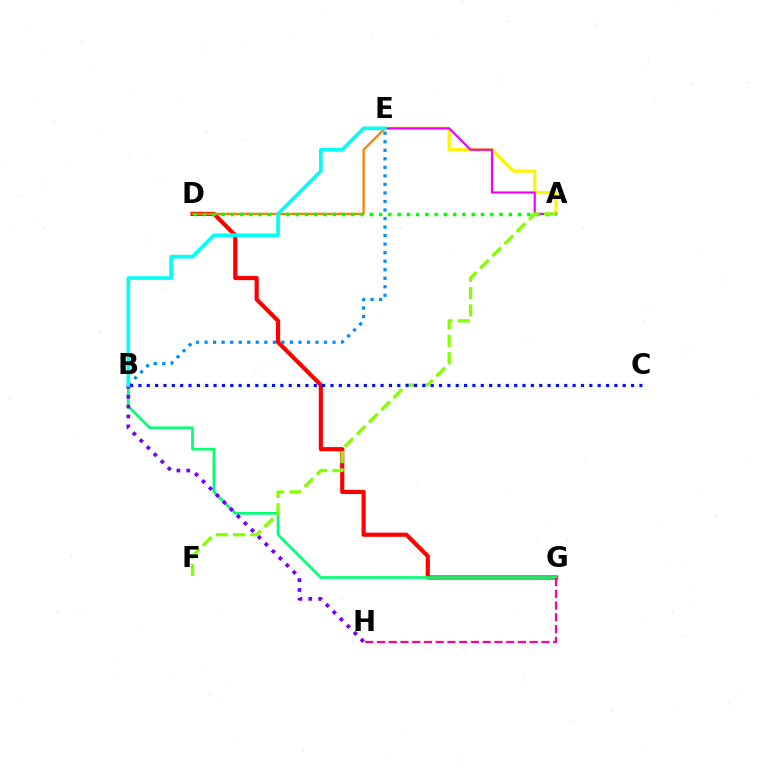{('D', 'G'): [{'color': '#ff0000', 'line_style': 'solid', 'thickness': 2.99}], ('D', 'E'): [{'color': '#ff7c00', 'line_style': 'solid', 'thickness': 1.63}], ('A', 'E'): [{'color': '#fcf500', 'line_style': 'solid', 'thickness': 2.32}, {'color': '#ee00ff', 'line_style': 'solid', 'thickness': 1.55}], ('B', 'G'): [{'color': '#00ff74', 'line_style': 'solid', 'thickness': 1.94}], ('A', 'D'): [{'color': '#08ff00', 'line_style': 'dotted', 'thickness': 2.52}], ('B', 'H'): [{'color': '#7200ff', 'line_style': 'dotted', 'thickness': 2.68}], ('A', 'F'): [{'color': '#84ff00', 'line_style': 'dashed', 'thickness': 2.35}], ('B', 'E'): [{'color': '#008cff', 'line_style': 'dotted', 'thickness': 2.32}, {'color': '#00fff6', 'line_style': 'solid', 'thickness': 2.64}], ('G', 'H'): [{'color': '#ff0094', 'line_style': 'dashed', 'thickness': 1.6}], ('B', 'C'): [{'color': '#0010ff', 'line_style': 'dotted', 'thickness': 2.27}]}